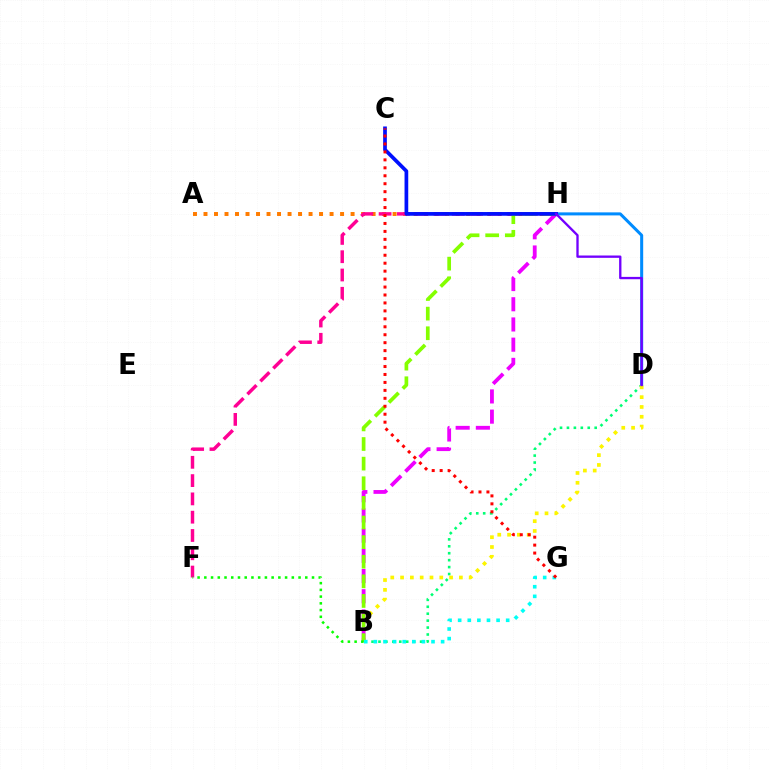{('B', 'D'): [{'color': '#00ff74', 'line_style': 'dotted', 'thickness': 1.88}, {'color': '#fcf500', 'line_style': 'dotted', 'thickness': 2.66}], ('D', 'H'): [{'color': '#008cff', 'line_style': 'solid', 'thickness': 2.18}, {'color': '#7200ff', 'line_style': 'solid', 'thickness': 1.68}], ('A', 'H'): [{'color': '#ff7c00', 'line_style': 'dotted', 'thickness': 2.85}], ('F', 'H'): [{'color': '#ff0094', 'line_style': 'dashed', 'thickness': 2.48}], ('B', 'H'): [{'color': '#ee00ff', 'line_style': 'dashed', 'thickness': 2.75}, {'color': '#84ff00', 'line_style': 'dashed', 'thickness': 2.67}], ('B', 'F'): [{'color': '#08ff00', 'line_style': 'dotted', 'thickness': 1.83}], ('C', 'H'): [{'color': '#0010ff', 'line_style': 'solid', 'thickness': 2.67}], ('B', 'G'): [{'color': '#00fff6', 'line_style': 'dotted', 'thickness': 2.61}], ('C', 'G'): [{'color': '#ff0000', 'line_style': 'dotted', 'thickness': 2.16}]}